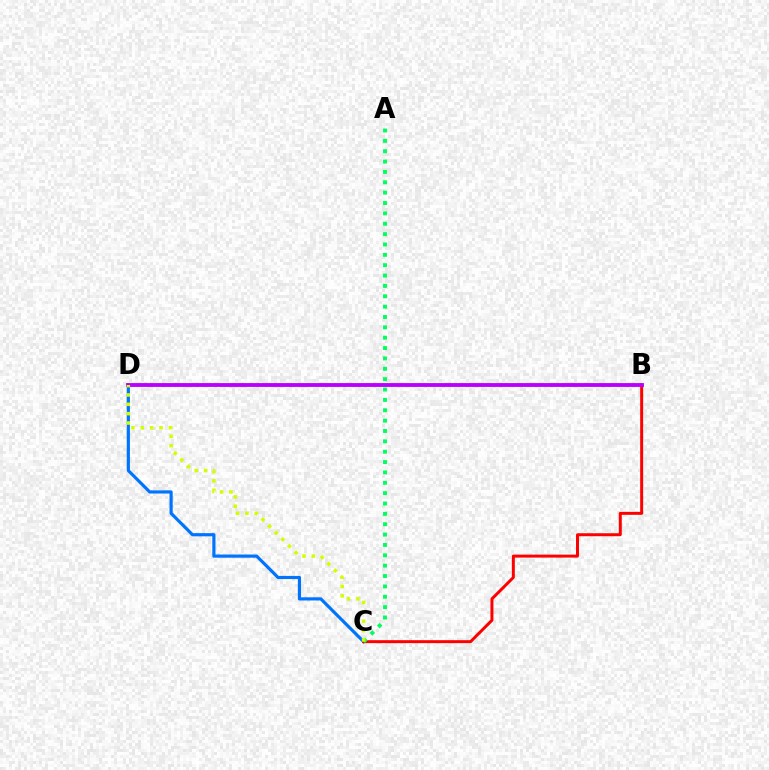{('C', 'D'): [{'color': '#0074ff', 'line_style': 'solid', 'thickness': 2.29}, {'color': '#d1ff00', 'line_style': 'dotted', 'thickness': 2.54}], ('B', 'C'): [{'color': '#ff0000', 'line_style': 'solid', 'thickness': 2.14}], ('A', 'C'): [{'color': '#00ff5c', 'line_style': 'dotted', 'thickness': 2.82}], ('B', 'D'): [{'color': '#b900ff', 'line_style': 'solid', 'thickness': 2.77}]}